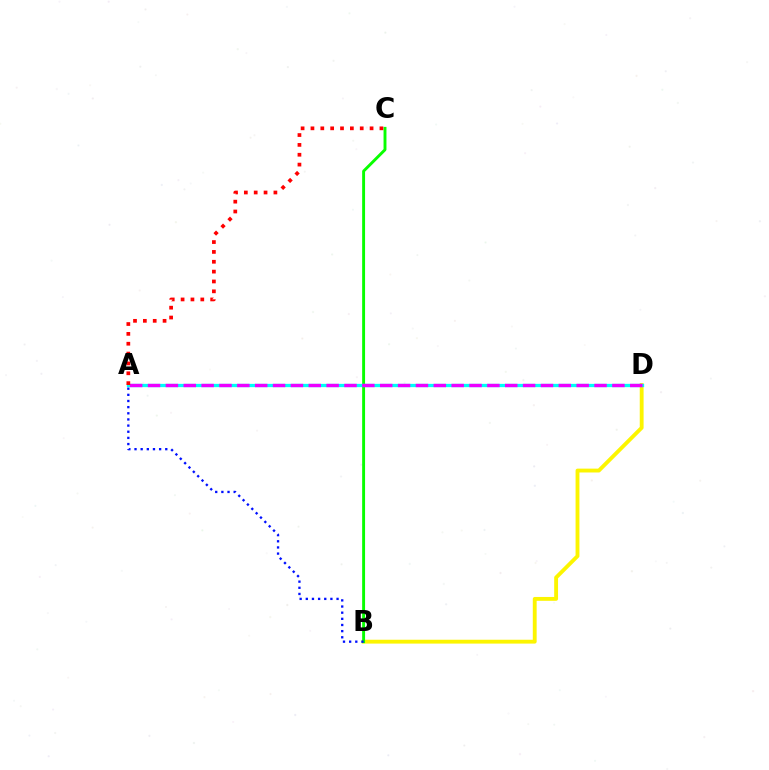{('B', 'D'): [{'color': '#fcf500', 'line_style': 'solid', 'thickness': 2.77}], ('B', 'C'): [{'color': '#08ff00', 'line_style': 'solid', 'thickness': 2.09}], ('A', 'D'): [{'color': '#00fff6', 'line_style': 'solid', 'thickness': 2.37}, {'color': '#ee00ff', 'line_style': 'dashed', 'thickness': 2.43}], ('A', 'C'): [{'color': '#ff0000', 'line_style': 'dotted', 'thickness': 2.68}], ('A', 'B'): [{'color': '#0010ff', 'line_style': 'dotted', 'thickness': 1.67}]}